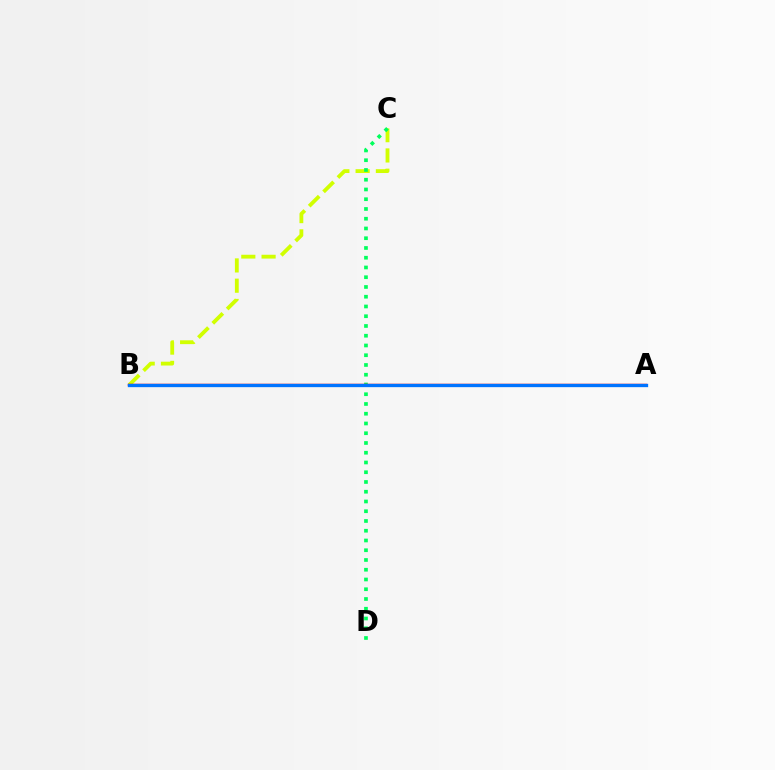{('A', 'B'): [{'color': '#b900ff', 'line_style': 'dashed', 'thickness': 2.08}, {'color': '#ff0000', 'line_style': 'solid', 'thickness': 1.75}, {'color': '#0074ff', 'line_style': 'solid', 'thickness': 2.38}], ('B', 'C'): [{'color': '#d1ff00', 'line_style': 'dashed', 'thickness': 2.75}], ('C', 'D'): [{'color': '#00ff5c', 'line_style': 'dotted', 'thickness': 2.65}]}